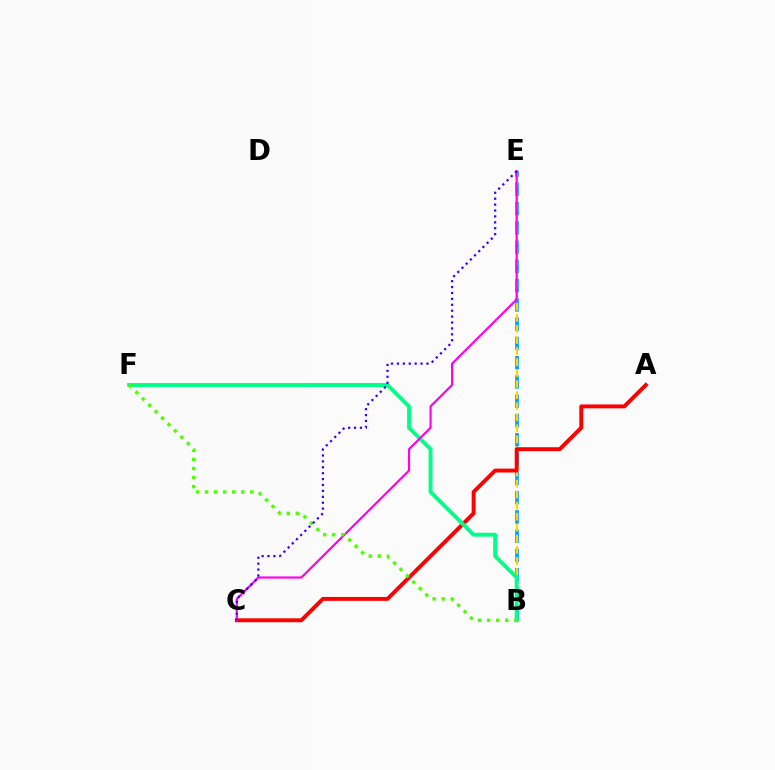{('B', 'E'): [{'color': '#009eff', 'line_style': 'dashed', 'thickness': 2.62}, {'color': '#ffd500', 'line_style': 'dashed', 'thickness': 1.5}], ('A', 'C'): [{'color': '#ff0000', 'line_style': 'solid', 'thickness': 2.81}], ('B', 'F'): [{'color': '#00ff86', 'line_style': 'solid', 'thickness': 2.81}, {'color': '#4fff00', 'line_style': 'dotted', 'thickness': 2.46}], ('C', 'E'): [{'color': '#ff00ed', 'line_style': 'solid', 'thickness': 1.56}, {'color': '#3700ff', 'line_style': 'dotted', 'thickness': 1.6}]}